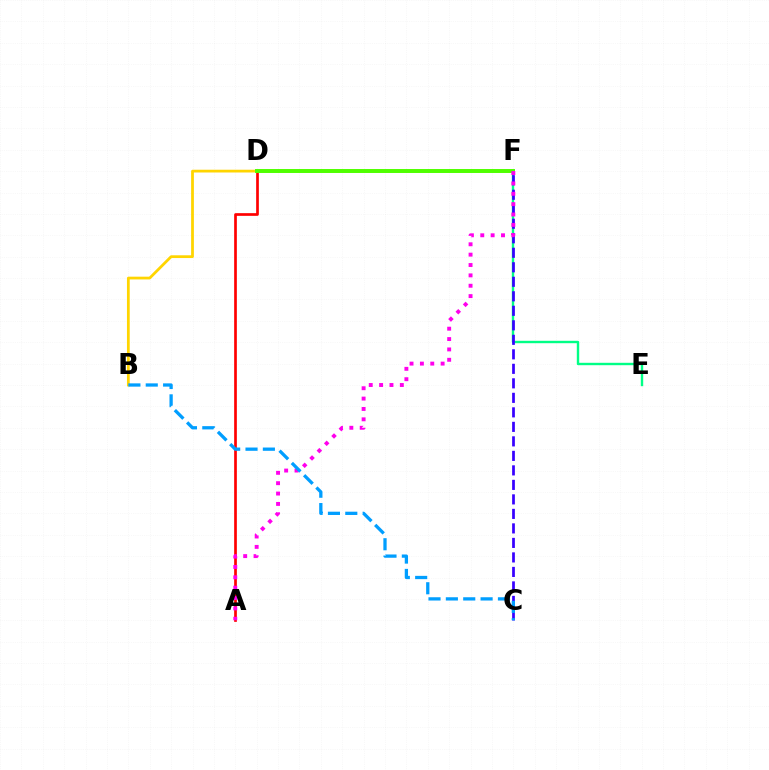{('E', 'F'): [{'color': '#00ff86', 'line_style': 'solid', 'thickness': 1.73}], ('C', 'F'): [{'color': '#3700ff', 'line_style': 'dashed', 'thickness': 1.97}], ('B', 'D'): [{'color': '#ffd500', 'line_style': 'solid', 'thickness': 1.99}], ('A', 'D'): [{'color': '#ff0000', 'line_style': 'solid', 'thickness': 1.94}], ('D', 'F'): [{'color': '#4fff00', 'line_style': 'solid', 'thickness': 2.85}], ('A', 'F'): [{'color': '#ff00ed', 'line_style': 'dotted', 'thickness': 2.82}], ('B', 'C'): [{'color': '#009eff', 'line_style': 'dashed', 'thickness': 2.36}]}